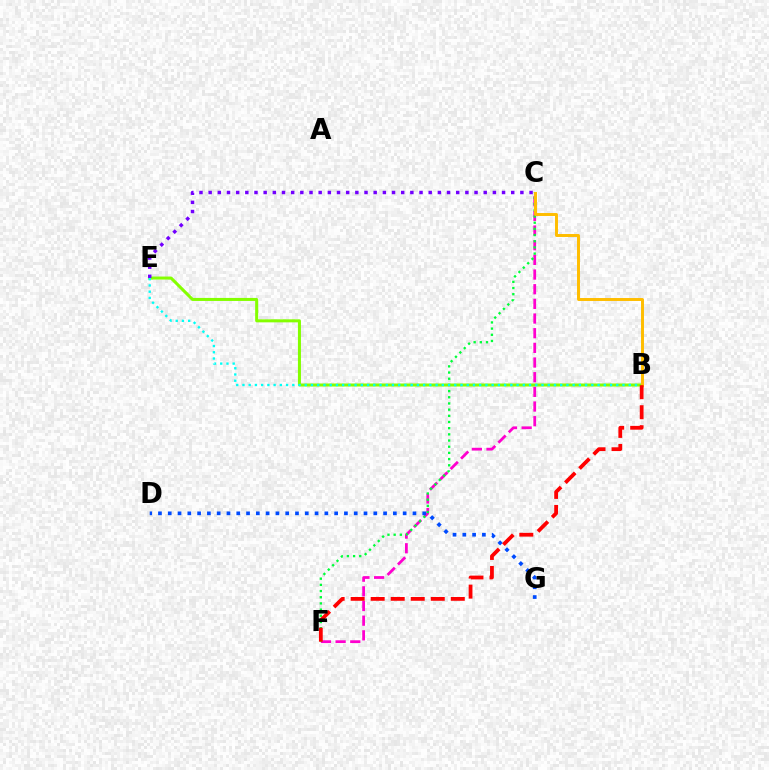{('C', 'F'): [{'color': '#ff00cf', 'line_style': 'dashed', 'thickness': 1.99}, {'color': '#00ff39', 'line_style': 'dotted', 'thickness': 1.68}], ('D', 'G'): [{'color': '#004bff', 'line_style': 'dotted', 'thickness': 2.66}], ('B', 'E'): [{'color': '#84ff00', 'line_style': 'solid', 'thickness': 2.18}, {'color': '#00fff6', 'line_style': 'dotted', 'thickness': 1.69}], ('C', 'E'): [{'color': '#7200ff', 'line_style': 'dotted', 'thickness': 2.49}], ('B', 'C'): [{'color': '#ffbd00', 'line_style': 'solid', 'thickness': 2.12}], ('B', 'F'): [{'color': '#ff0000', 'line_style': 'dashed', 'thickness': 2.72}]}